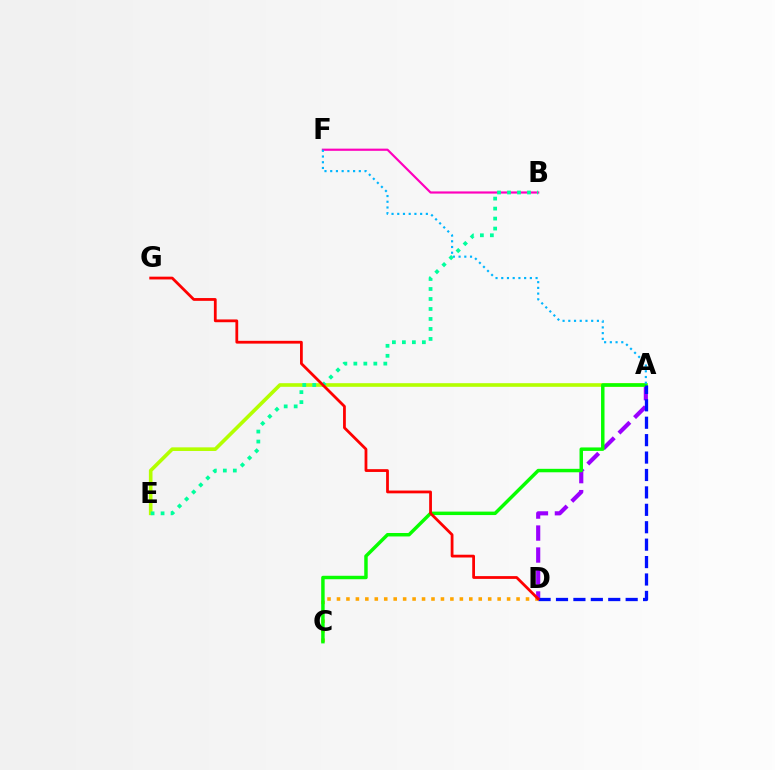{('A', 'D'): [{'color': '#9b00ff', 'line_style': 'dashed', 'thickness': 2.98}, {'color': '#0010ff', 'line_style': 'dashed', 'thickness': 2.37}], ('A', 'E'): [{'color': '#b3ff00', 'line_style': 'solid', 'thickness': 2.61}], ('B', 'F'): [{'color': '#ff00bd', 'line_style': 'solid', 'thickness': 1.57}], ('C', 'D'): [{'color': '#ffa500', 'line_style': 'dotted', 'thickness': 2.57}], ('A', 'C'): [{'color': '#08ff00', 'line_style': 'solid', 'thickness': 2.49}], ('A', 'F'): [{'color': '#00b5ff', 'line_style': 'dotted', 'thickness': 1.55}], ('B', 'E'): [{'color': '#00ff9d', 'line_style': 'dotted', 'thickness': 2.71}], ('D', 'G'): [{'color': '#ff0000', 'line_style': 'solid', 'thickness': 2.0}]}